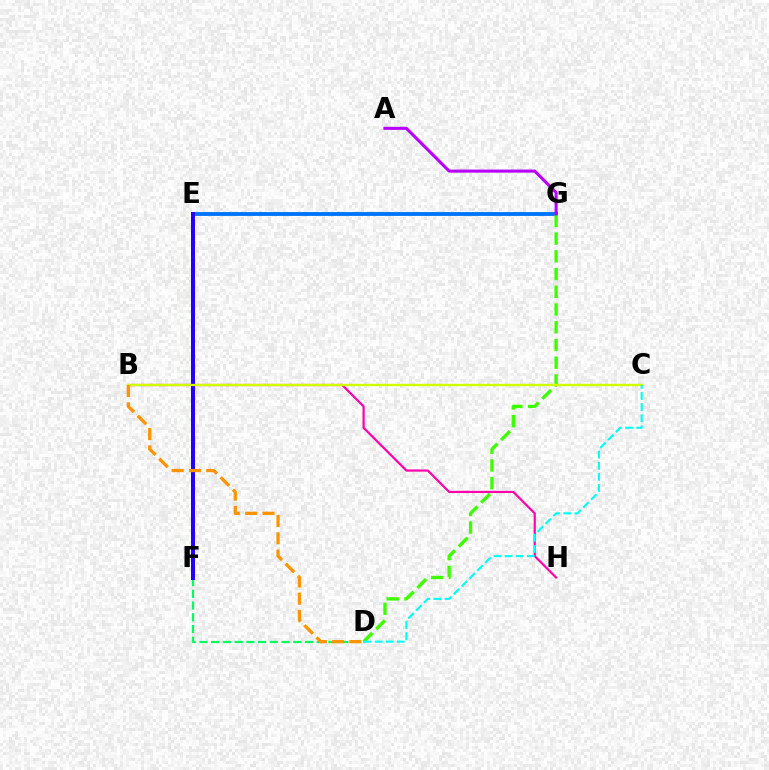{('D', 'F'): [{'color': '#00ff5c', 'line_style': 'dashed', 'thickness': 1.59}], ('E', 'F'): [{'color': '#ff0000', 'line_style': 'dotted', 'thickness': 1.99}, {'color': '#2500ff', 'line_style': 'solid', 'thickness': 2.88}], ('E', 'G'): [{'color': '#0074ff', 'line_style': 'solid', 'thickness': 2.77}], ('D', 'G'): [{'color': '#3dff00', 'line_style': 'dashed', 'thickness': 2.41}], ('A', 'G'): [{'color': '#b900ff', 'line_style': 'solid', 'thickness': 2.21}], ('B', 'H'): [{'color': '#ff00ac', 'line_style': 'solid', 'thickness': 1.57}], ('B', 'C'): [{'color': '#d1ff00', 'line_style': 'solid', 'thickness': 1.67}], ('B', 'D'): [{'color': '#ff9400', 'line_style': 'dashed', 'thickness': 2.35}], ('C', 'D'): [{'color': '#00fff6', 'line_style': 'dashed', 'thickness': 1.51}]}